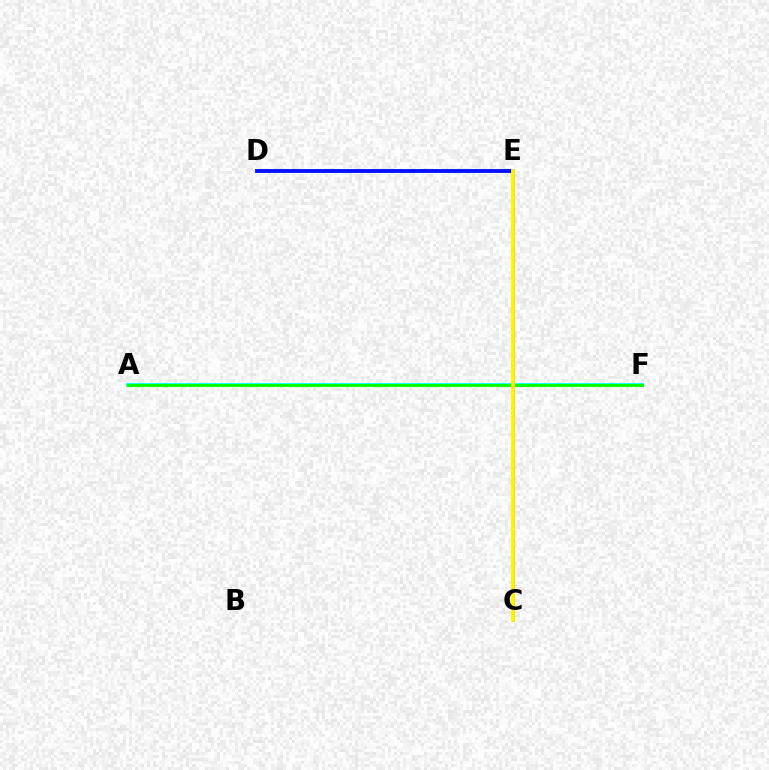{('A', 'F'): [{'color': '#00fff6', 'line_style': 'solid', 'thickness': 2.75}, {'color': '#08ff00', 'line_style': 'solid', 'thickness': 2.15}], ('C', 'E'): [{'color': '#ee00ff', 'line_style': 'solid', 'thickness': 2.08}, {'color': '#ff0000', 'line_style': 'solid', 'thickness': 1.85}, {'color': '#fcf500', 'line_style': 'solid', 'thickness': 2.75}], ('D', 'E'): [{'color': '#0010ff', 'line_style': 'solid', 'thickness': 2.76}]}